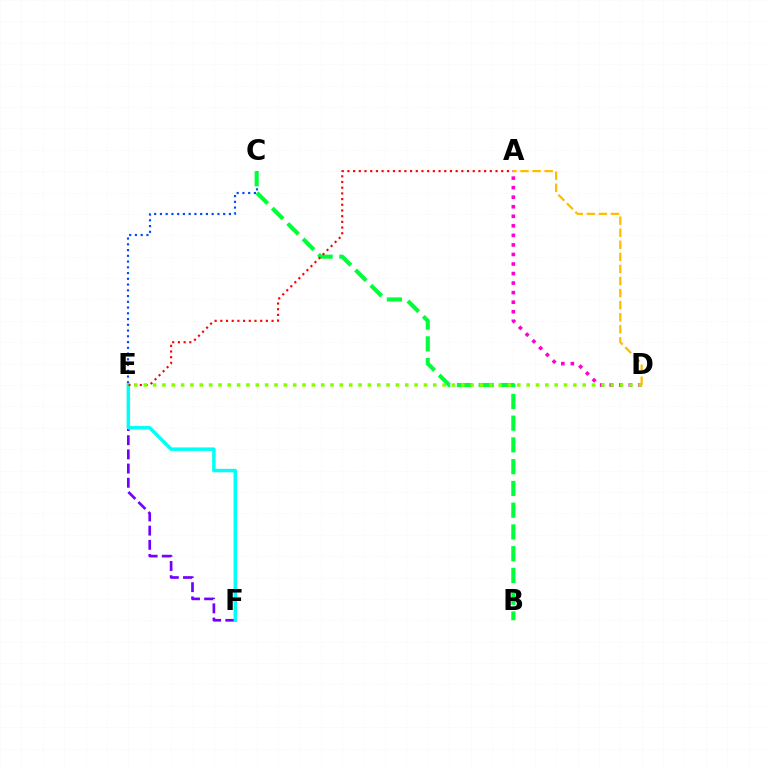{('C', 'E'): [{'color': '#004bff', 'line_style': 'dotted', 'thickness': 1.56}], ('B', 'C'): [{'color': '#00ff39', 'line_style': 'dashed', 'thickness': 2.96}], ('A', 'D'): [{'color': '#ff00cf', 'line_style': 'dotted', 'thickness': 2.59}, {'color': '#ffbd00', 'line_style': 'dashed', 'thickness': 1.64}], ('E', 'F'): [{'color': '#7200ff', 'line_style': 'dashed', 'thickness': 1.93}, {'color': '#00fff6', 'line_style': 'solid', 'thickness': 2.5}], ('A', 'E'): [{'color': '#ff0000', 'line_style': 'dotted', 'thickness': 1.55}], ('D', 'E'): [{'color': '#84ff00', 'line_style': 'dotted', 'thickness': 2.54}]}